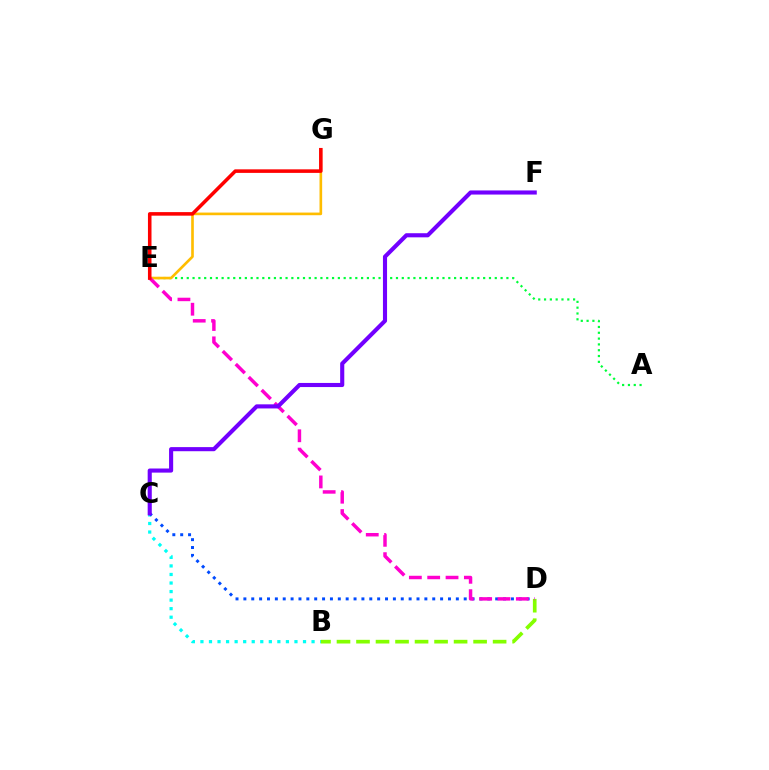{('B', 'C'): [{'color': '#00fff6', 'line_style': 'dotted', 'thickness': 2.32}], ('C', 'D'): [{'color': '#004bff', 'line_style': 'dotted', 'thickness': 2.14}], ('A', 'E'): [{'color': '#00ff39', 'line_style': 'dotted', 'thickness': 1.58}], ('E', 'G'): [{'color': '#ffbd00', 'line_style': 'solid', 'thickness': 1.91}, {'color': '#ff0000', 'line_style': 'solid', 'thickness': 2.56}], ('B', 'D'): [{'color': '#84ff00', 'line_style': 'dashed', 'thickness': 2.65}], ('D', 'E'): [{'color': '#ff00cf', 'line_style': 'dashed', 'thickness': 2.49}], ('C', 'F'): [{'color': '#7200ff', 'line_style': 'solid', 'thickness': 2.96}]}